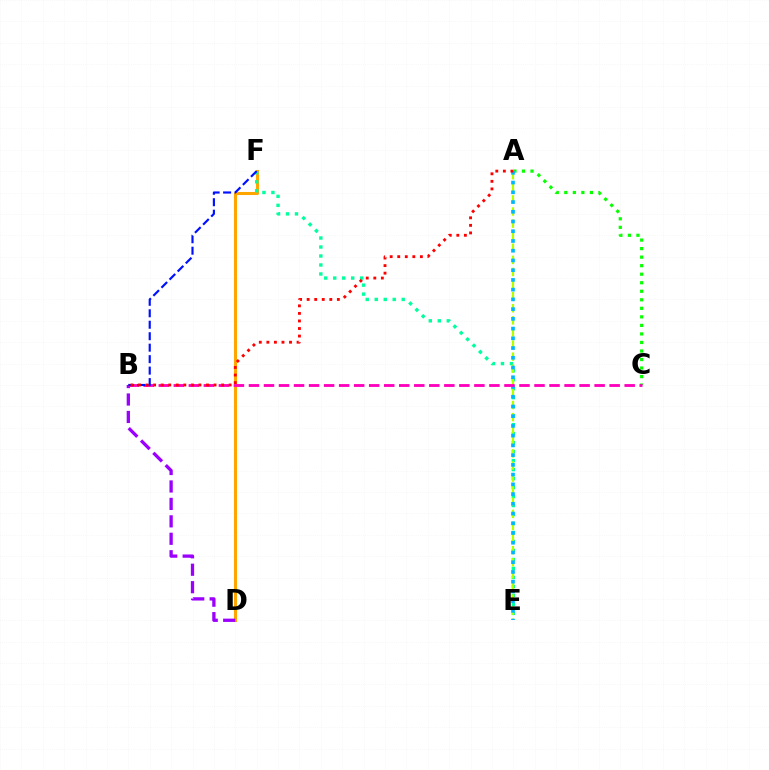{('A', 'C'): [{'color': '#08ff00', 'line_style': 'dotted', 'thickness': 2.32}], ('D', 'F'): [{'color': '#ffa500', 'line_style': 'solid', 'thickness': 2.21}], ('E', 'F'): [{'color': '#00ff9d', 'line_style': 'dotted', 'thickness': 2.44}], ('A', 'E'): [{'color': '#b3ff00', 'line_style': 'dashed', 'thickness': 1.64}, {'color': '#00b5ff', 'line_style': 'dotted', 'thickness': 2.64}], ('B', 'D'): [{'color': '#9b00ff', 'line_style': 'dashed', 'thickness': 2.37}], ('B', 'C'): [{'color': '#ff00bd', 'line_style': 'dashed', 'thickness': 2.04}], ('B', 'F'): [{'color': '#0010ff', 'line_style': 'dashed', 'thickness': 1.56}], ('A', 'B'): [{'color': '#ff0000', 'line_style': 'dotted', 'thickness': 2.05}]}